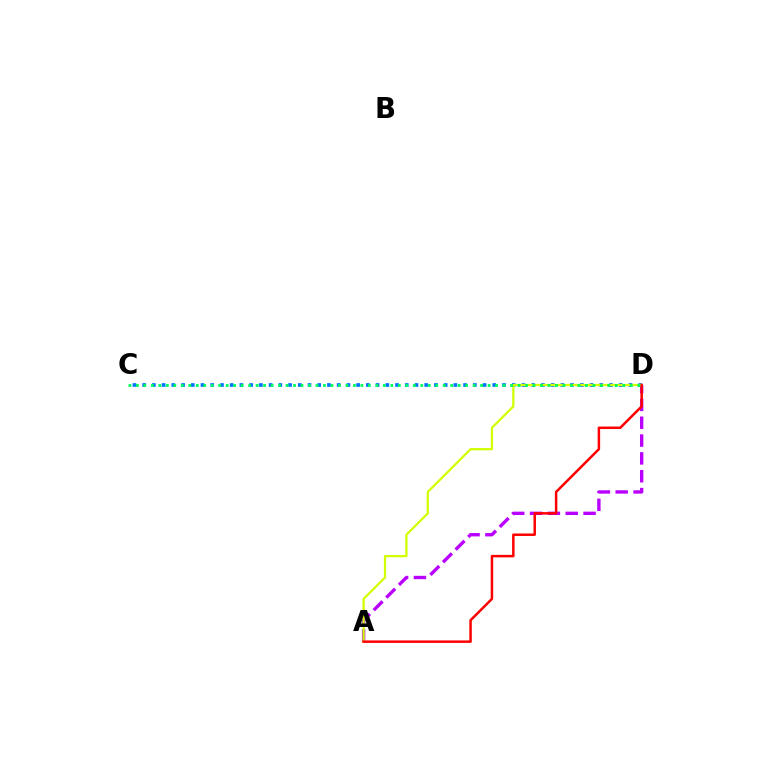{('A', 'D'): [{'color': '#b900ff', 'line_style': 'dashed', 'thickness': 2.42}, {'color': '#d1ff00', 'line_style': 'solid', 'thickness': 1.61}, {'color': '#ff0000', 'line_style': 'solid', 'thickness': 1.79}], ('C', 'D'): [{'color': '#0074ff', 'line_style': 'dotted', 'thickness': 2.64}, {'color': '#00ff5c', 'line_style': 'dotted', 'thickness': 2.03}]}